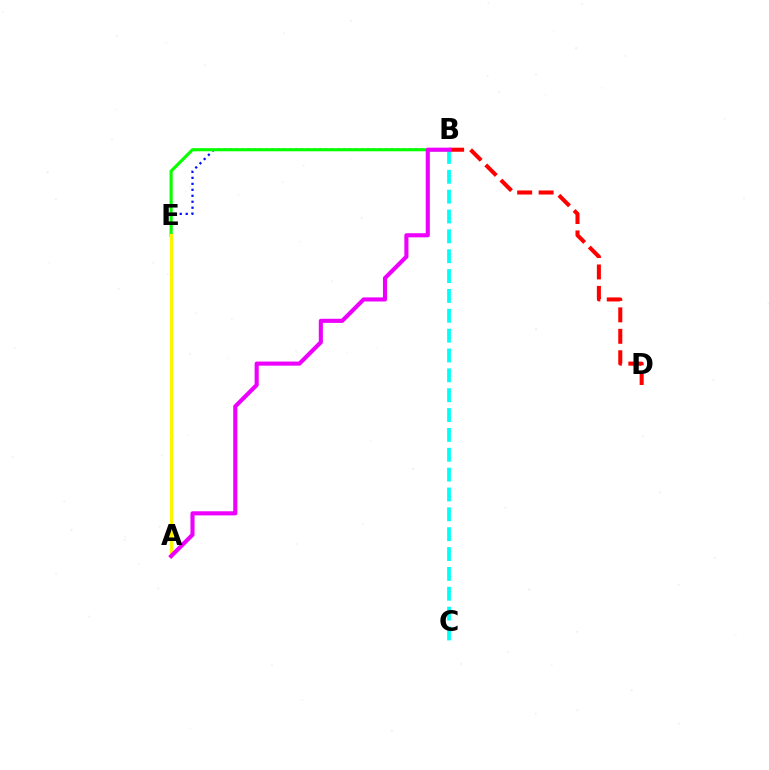{('B', 'D'): [{'color': '#ff0000', 'line_style': 'dashed', 'thickness': 2.91}], ('B', 'C'): [{'color': '#00fff6', 'line_style': 'dashed', 'thickness': 2.7}], ('B', 'E'): [{'color': '#0010ff', 'line_style': 'dotted', 'thickness': 1.62}, {'color': '#08ff00', 'line_style': 'solid', 'thickness': 2.25}], ('A', 'E'): [{'color': '#fcf500', 'line_style': 'solid', 'thickness': 2.3}], ('A', 'B'): [{'color': '#ee00ff', 'line_style': 'solid', 'thickness': 2.96}]}